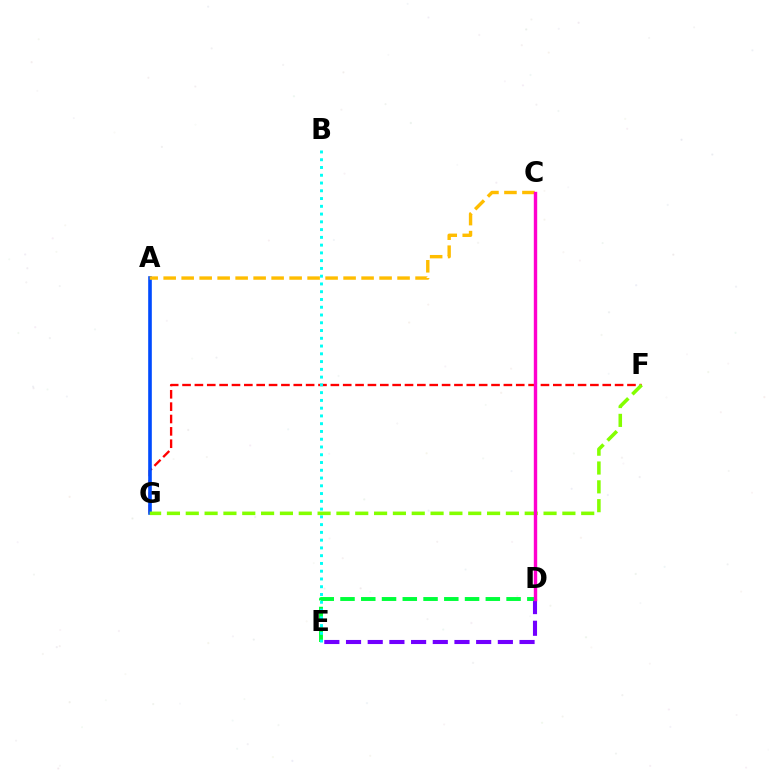{('F', 'G'): [{'color': '#ff0000', 'line_style': 'dashed', 'thickness': 1.68}, {'color': '#84ff00', 'line_style': 'dashed', 'thickness': 2.56}], ('A', 'G'): [{'color': '#004bff', 'line_style': 'solid', 'thickness': 2.61}], ('D', 'E'): [{'color': '#7200ff', 'line_style': 'dashed', 'thickness': 2.95}, {'color': '#00ff39', 'line_style': 'dashed', 'thickness': 2.82}], ('A', 'C'): [{'color': '#ffbd00', 'line_style': 'dashed', 'thickness': 2.44}], ('B', 'E'): [{'color': '#00fff6', 'line_style': 'dotted', 'thickness': 2.11}], ('C', 'D'): [{'color': '#ff00cf', 'line_style': 'solid', 'thickness': 2.45}]}